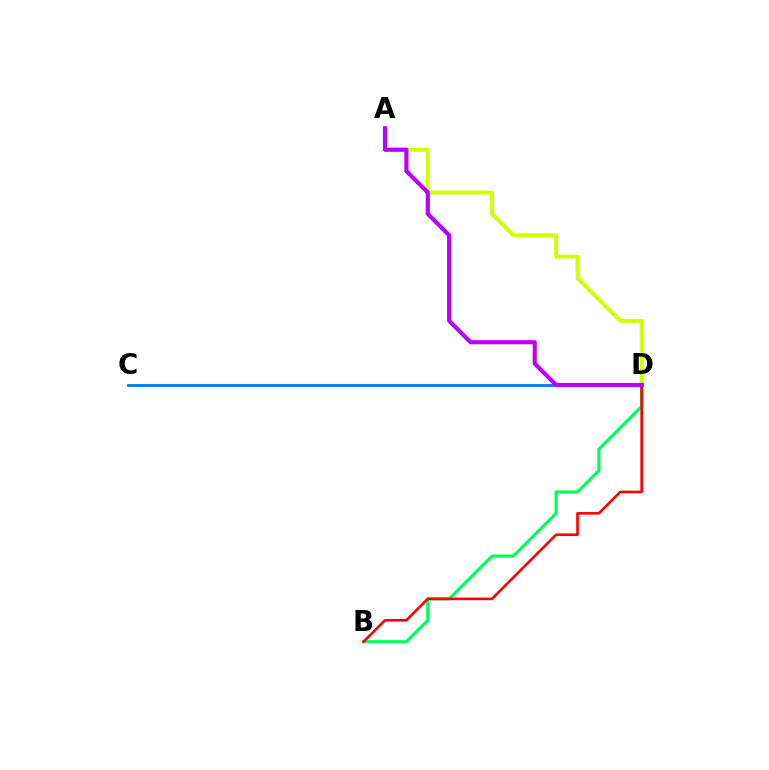{('B', 'D'): [{'color': '#00ff5c', 'line_style': 'solid', 'thickness': 2.27}, {'color': '#ff0000', 'line_style': 'solid', 'thickness': 1.89}], ('C', 'D'): [{'color': '#0074ff', 'line_style': 'solid', 'thickness': 1.99}], ('A', 'D'): [{'color': '#d1ff00', 'line_style': 'solid', 'thickness': 2.83}, {'color': '#b900ff', 'line_style': 'solid', 'thickness': 2.99}]}